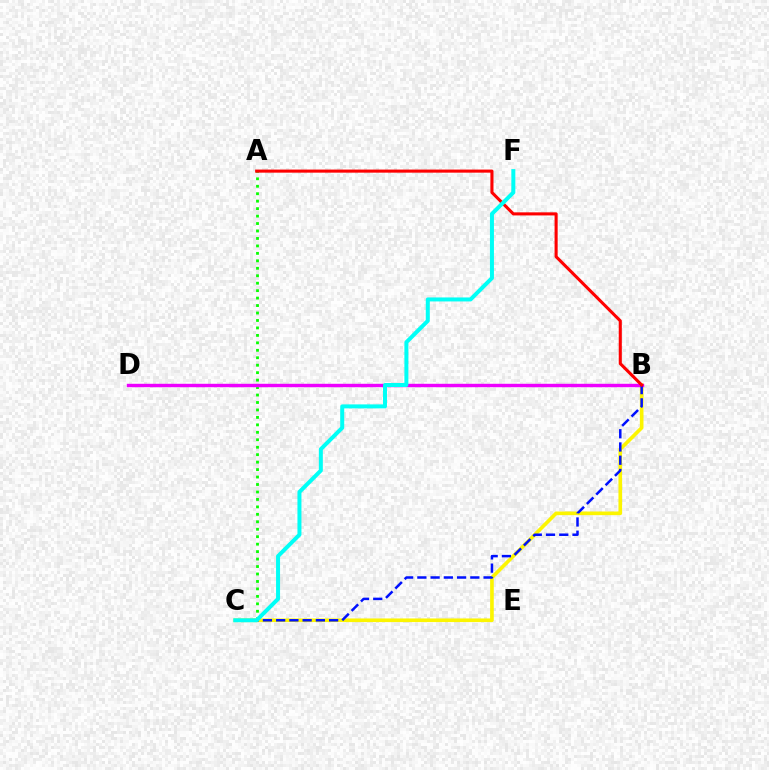{('A', 'C'): [{'color': '#08ff00', 'line_style': 'dotted', 'thickness': 2.03}], ('B', 'C'): [{'color': '#fcf500', 'line_style': 'solid', 'thickness': 2.63}, {'color': '#0010ff', 'line_style': 'dashed', 'thickness': 1.8}], ('B', 'D'): [{'color': '#ee00ff', 'line_style': 'solid', 'thickness': 2.46}], ('A', 'B'): [{'color': '#ff0000', 'line_style': 'solid', 'thickness': 2.22}], ('C', 'F'): [{'color': '#00fff6', 'line_style': 'solid', 'thickness': 2.87}]}